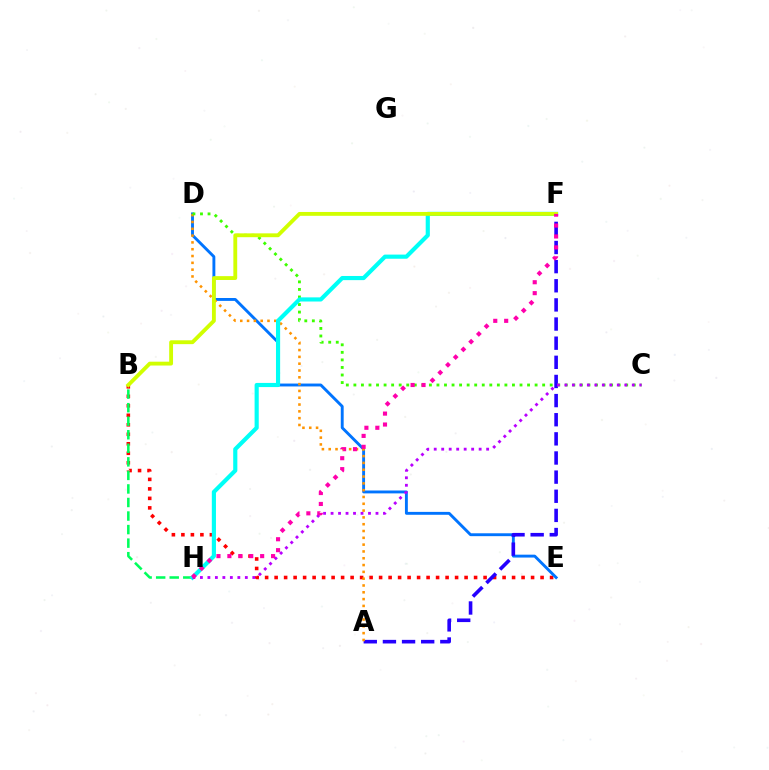{('B', 'E'): [{'color': '#ff0000', 'line_style': 'dotted', 'thickness': 2.58}], ('D', 'E'): [{'color': '#0074ff', 'line_style': 'solid', 'thickness': 2.08}], ('A', 'F'): [{'color': '#2500ff', 'line_style': 'dashed', 'thickness': 2.6}], ('B', 'H'): [{'color': '#00ff5c', 'line_style': 'dashed', 'thickness': 1.84}], ('A', 'D'): [{'color': '#ff9400', 'line_style': 'dotted', 'thickness': 1.85}], ('C', 'D'): [{'color': '#3dff00', 'line_style': 'dotted', 'thickness': 2.05}], ('F', 'H'): [{'color': '#00fff6', 'line_style': 'solid', 'thickness': 2.99}, {'color': '#ff00ac', 'line_style': 'dotted', 'thickness': 2.97}], ('C', 'H'): [{'color': '#b900ff', 'line_style': 'dotted', 'thickness': 2.03}], ('B', 'F'): [{'color': '#d1ff00', 'line_style': 'solid', 'thickness': 2.77}]}